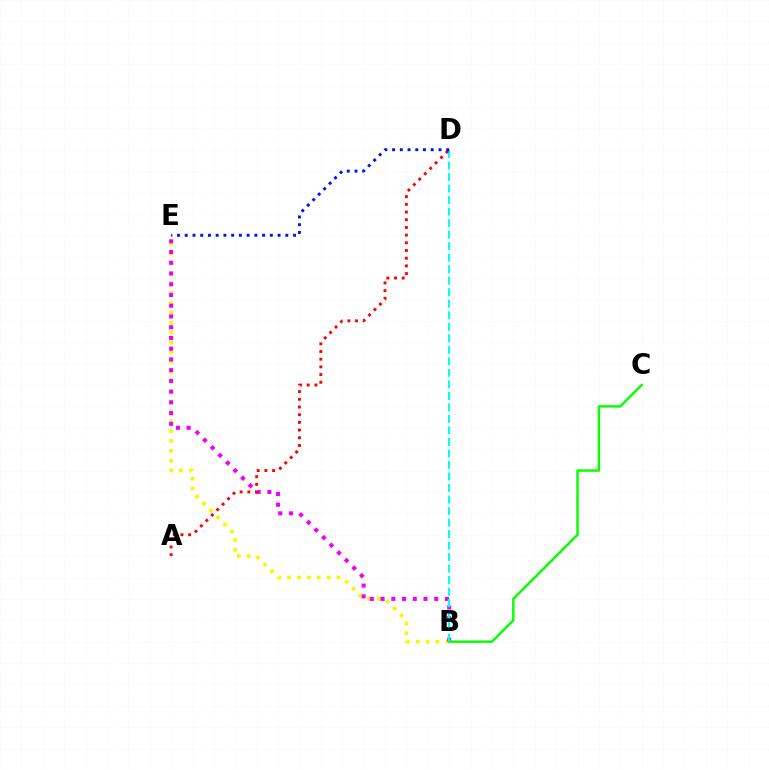{('B', 'E'): [{'color': '#fcf500', 'line_style': 'dotted', 'thickness': 2.68}, {'color': '#ee00ff', 'line_style': 'dotted', 'thickness': 2.92}], ('B', 'C'): [{'color': '#08ff00', 'line_style': 'solid', 'thickness': 1.76}], ('B', 'D'): [{'color': '#00fff6', 'line_style': 'dashed', 'thickness': 1.56}], ('A', 'D'): [{'color': '#ff0000', 'line_style': 'dotted', 'thickness': 2.09}], ('D', 'E'): [{'color': '#0010ff', 'line_style': 'dotted', 'thickness': 2.1}]}